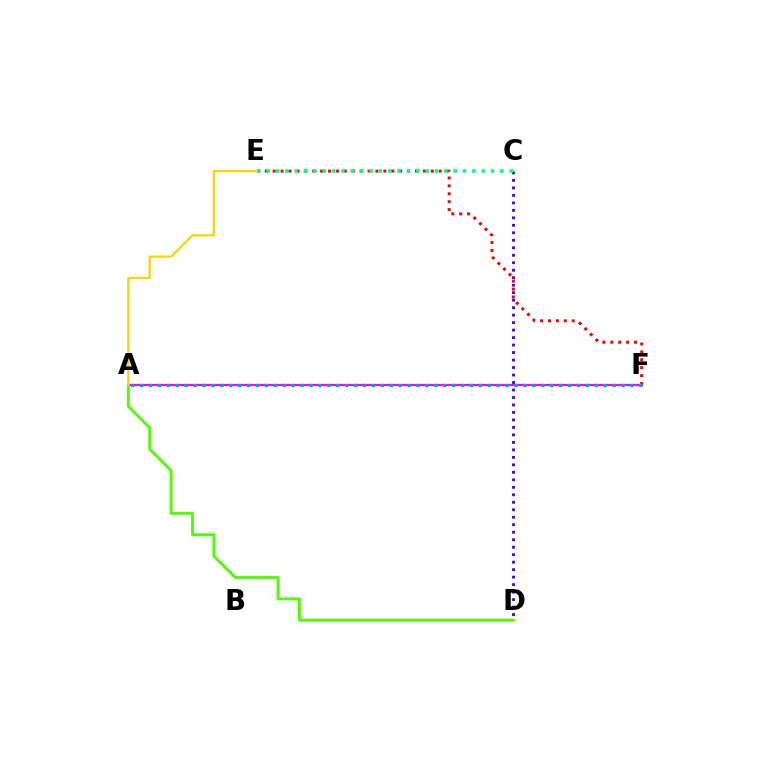{('A', 'F'): [{'color': '#ff00ed', 'line_style': 'solid', 'thickness': 1.57}, {'color': '#009eff', 'line_style': 'dotted', 'thickness': 2.42}], ('C', 'D'): [{'color': '#3700ff', 'line_style': 'dotted', 'thickness': 2.03}], ('E', 'F'): [{'color': '#ff0000', 'line_style': 'dotted', 'thickness': 2.15}], ('C', 'E'): [{'color': '#00ff86', 'line_style': 'dotted', 'thickness': 2.54}], ('A', 'D'): [{'color': '#4fff00', 'line_style': 'solid', 'thickness': 2.09}], ('A', 'E'): [{'color': '#ffd500', 'line_style': 'solid', 'thickness': 1.63}]}